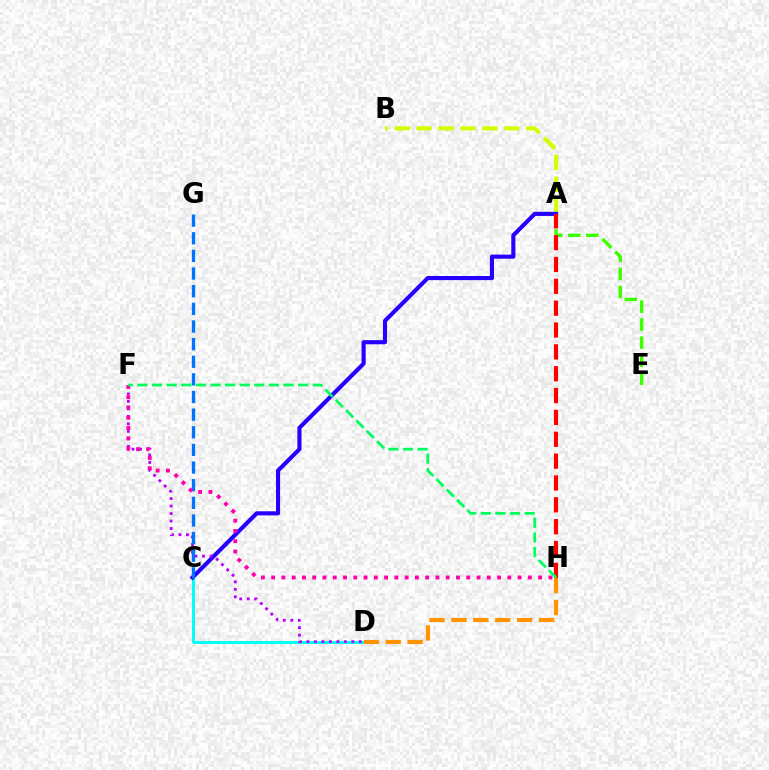{('C', 'D'): [{'color': '#00fff6', 'line_style': 'solid', 'thickness': 2.12}], ('A', 'B'): [{'color': '#d1ff00', 'line_style': 'dashed', 'thickness': 2.98}], ('A', 'C'): [{'color': '#2500ff', 'line_style': 'solid', 'thickness': 2.95}], ('A', 'E'): [{'color': '#3dff00', 'line_style': 'dashed', 'thickness': 2.45}], ('D', 'F'): [{'color': '#b900ff', 'line_style': 'dotted', 'thickness': 2.04}], ('A', 'H'): [{'color': '#ff0000', 'line_style': 'dashed', 'thickness': 2.97}], ('C', 'G'): [{'color': '#0074ff', 'line_style': 'dashed', 'thickness': 2.4}], ('D', 'H'): [{'color': '#ff9400', 'line_style': 'dashed', 'thickness': 2.98}], ('F', 'H'): [{'color': '#ff00ac', 'line_style': 'dotted', 'thickness': 2.79}, {'color': '#00ff5c', 'line_style': 'dashed', 'thickness': 1.98}]}